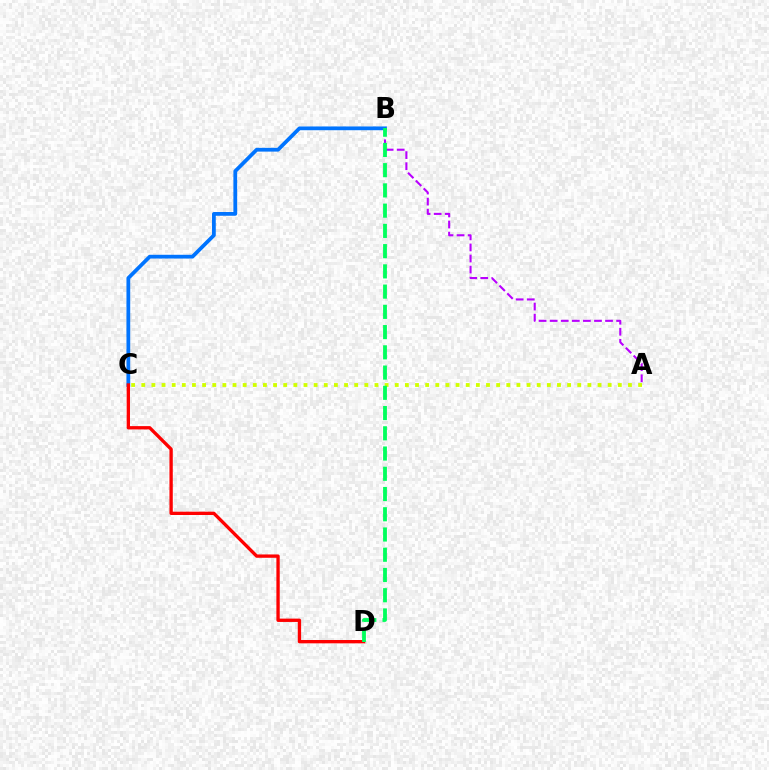{('B', 'C'): [{'color': '#0074ff', 'line_style': 'solid', 'thickness': 2.71}], ('C', 'D'): [{'color': '#ff0000', 'line_style': 'solid', 'thickness': 2.4}], ('A', 'B'): [{'color': '#b900ff', 'line_style': 'dashed', 'thickness': 1.5}], ('A', 'C'): [{'color': '#d1ff00', 'line_style': 'dotted', 'thickness': 2.75}], ('B', 'D'): [{'color': '#00ff5c', 'line_style': 'dashed', 'thickness': 2.75}]}